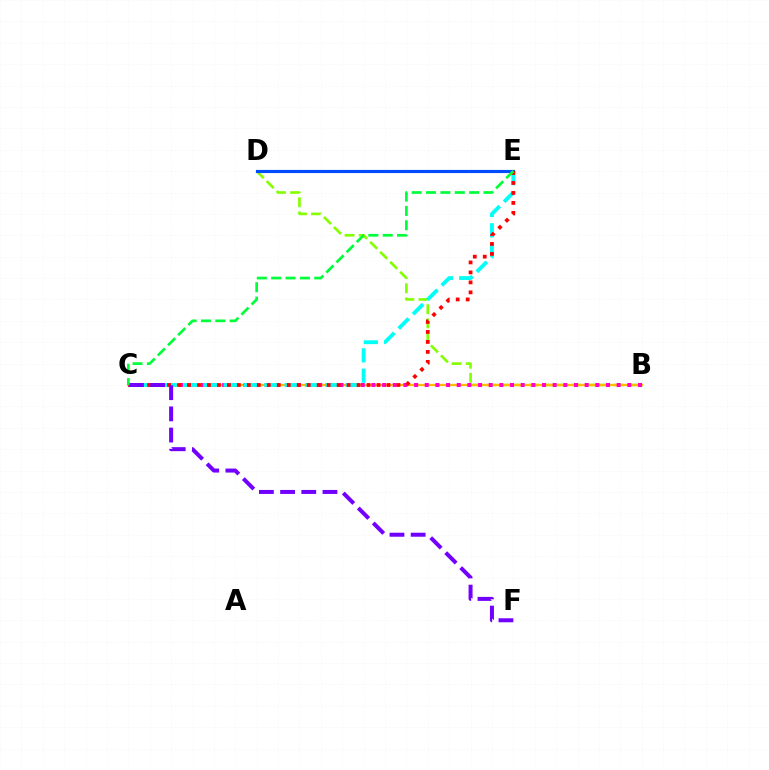{('B', 'D'): [{'color': '#84ff00', 'line_style': 'dashed', 'thickness': 1.92}], ('B', 'C'): [{'color': '#ffbd00', 'line_style': 'solid', 'thickness': 1.63}, {'color': '#ff00cf', 'line_style': 'dotted', 'thickness': 2.9}], ('C', 'E'): [{'color': '#00fff6', 'line_style': 'dashed', 'thickness': 2.76}, {'color': '#ff0000', 'line_style': 'dotted', 'thickness': 2.71}, {'color': '#00ff39', 'line_style': 'dashed', 'thickness': 1.95}], ('D', 'E'): [{'color': '#004bff', 'line_style': 'solid', 'thickness': 2.26}], ('C', 'F'): [{'color': '#7200ff', 'line_style': 'dashed', 'thickness': 2.88}]}